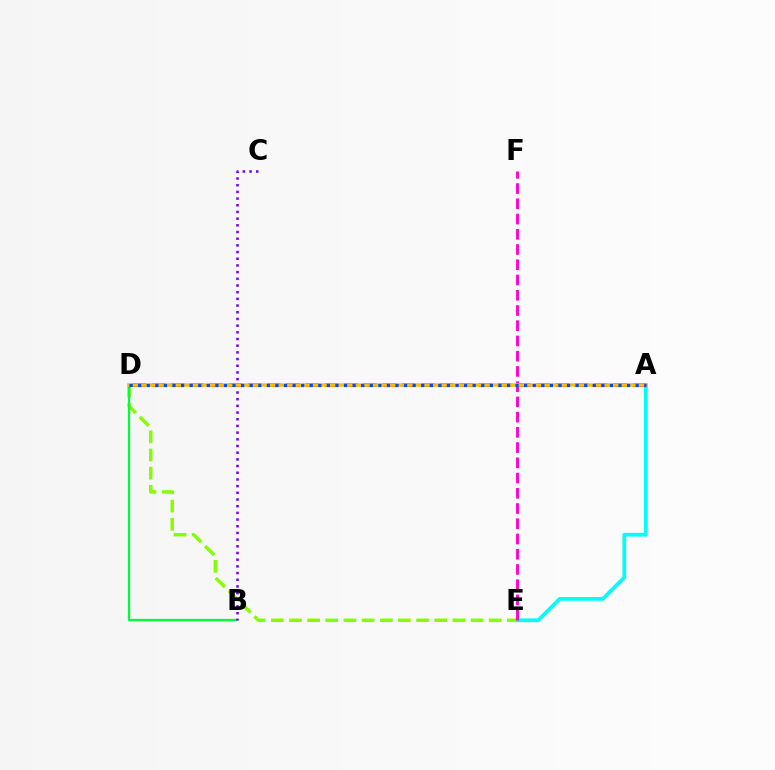{('A', 'E'): [{'color': '#00fff6', 'line_style': 'solid', 'thickness': 2.69}], ('D', 'E'): [{'color': '#84ff00', 'line_style': 'dashed', 'thickness': 2.47}], ('B', 'D'): [{'color': '#00ff39', 'line_style': 'solid', 'thickness': 1.64}], ('E', 'F'): [{'color': '#ff00cf', 'line_style': 'dashed', 'thickness': 2.07}], ('A', 'D'): [{'color': '#ff0000', 'line_style': 'dashed', 'thickness': 2.61}, {'color': '#ffbd00', 'line_style': 'solid', 'thickness': 2.54}, {'color': '#004bff', 'line_style': 'dotted', 'thickness': 2.33}], ('B', 'C'): [{'color': '#7200ff', 'line_style': 'dotted', 'thickness': 1.82}]}